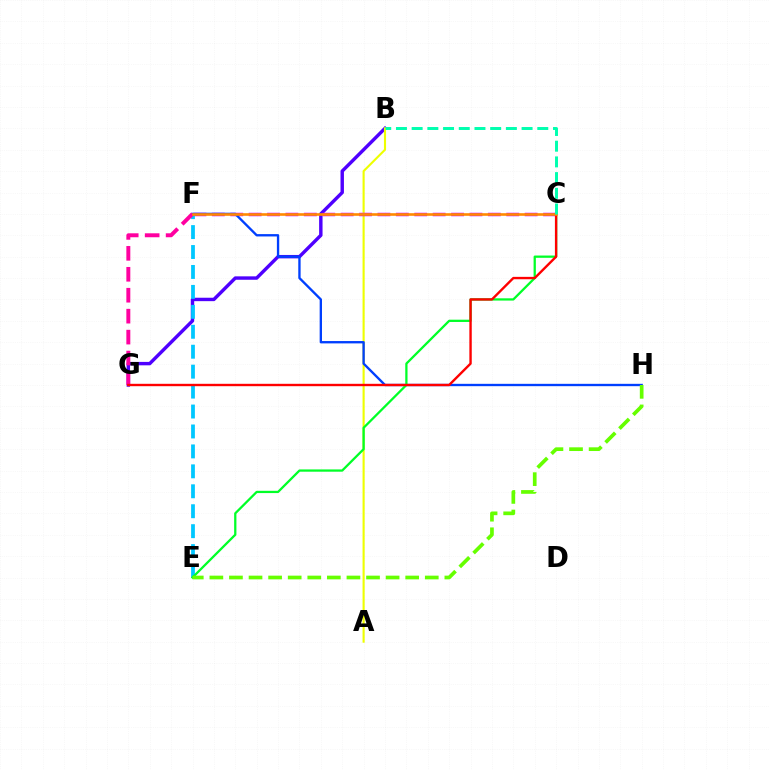{('B', 'G'): [{'color': '#4f00ff', 'line_style': 'solid', 'thickness': 2.46}], ('A', 'B'): [{'color': '#eeff00', 'line_style': 'solid', 'thickness': 1.52}], ('C', 'F'): [{'color': '#d600ff', 'line_style': 'dashed', 'thickness': 2.5}, {'color': '#ff8800', 'line_style': 'solid', 'thickness': 1.88}], ('E', 'F'): [{'color': '#00c7ff', 'line_style': 'dashed', 'thickness': 2.71}], ('F', 'H'): [{'color': '#003fff', 'line_style': 'solid', 'thickness': 1.69}], ('F', 'G'): [{'color': '#ff00a0', 'line_style': 'dashed', 'thickness': 2.85}], ('C', 'E'): [{'color': '#00ff27', 'line_style': 'solid', 'thickness': 1.63}], ('E', 'H'): [{'color': '#66ff00', 'line_style': 'dashed', 'thickness': 2.66}], ('C', 'G'): [{'color': '#ff0000', 'line_style': 'solid', 'thickness': 1.71}], ('B', 'C'): [{'color': '#00ffaf', 'line_style': 'dashed', 'thickness': 2.13}]}